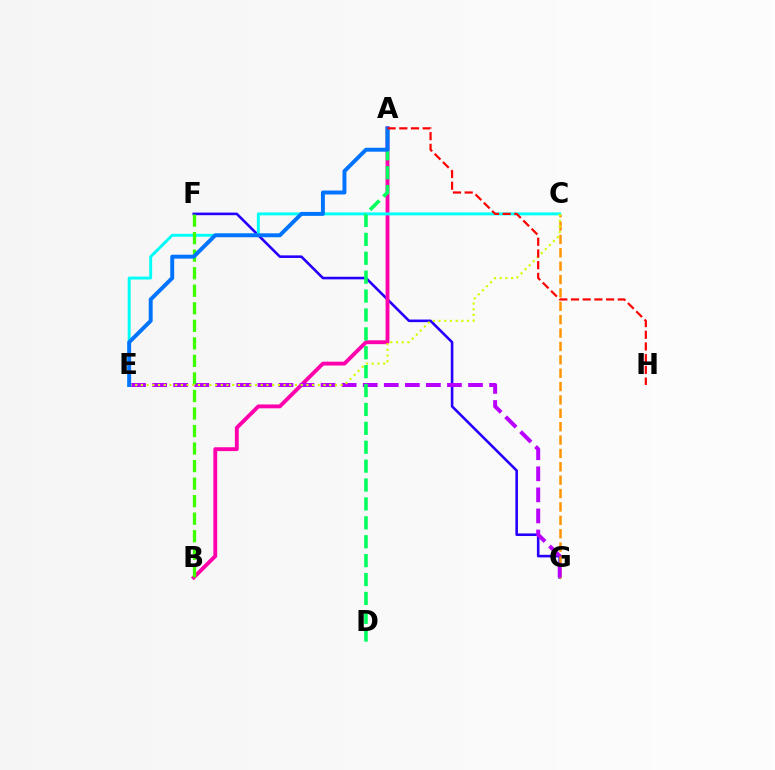{('F', 'G'): [{'color': '#2500ff', 'line_style': 'solid', 'thickness': 1.87}], ('C', 'G'): [{'color': '#ff9400', 'line_style': 'dashed', 'thickness': 1.82}], ('A', 'B'): [{'color': '#ff00ac', 'line_style': 'solid', 'thickness': 2.78}], ('E', 'G'): [{'color': '#b900ff', 'line_style': 'dashed', 'thickness': 2.86}], ('C', 'E'): [{'color': '#00fff6', 'line_style': 'solid', 'thickness': 2.09}, {'color': '#d1ff00', 'line_style': 'dotted', 'thickness': 1.55}], ('B', 'F'): [{'color': '#3dff00', 'line_style': 'dashed', 'thickness': 2.38}], ('A', 'D'): [{'color': '#00ff5c', 'line_style': 'dashed', 'thickness': 2.57}], ('A', 'E'): [{'color': '#0074ff', 'line_style': 'solid', 'thickness': 2.83}], ('A', 'H'): [{'color': '#ff0000', 'line_style': 'dashed', 'thickness': 1.59}]}